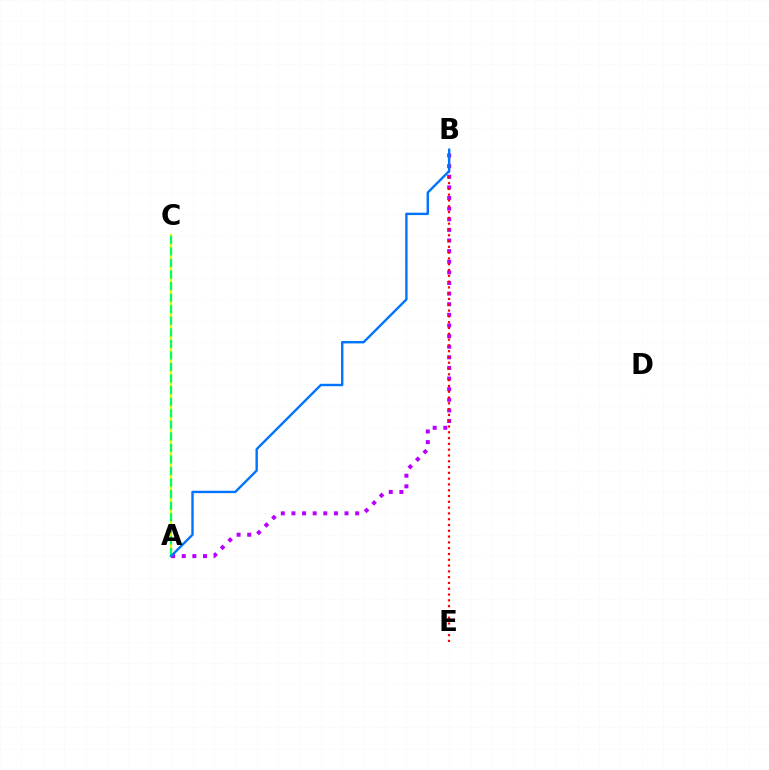{('A', 'C'): [{'color': '#d1ff00', 'line_style': 'solid', 'thickness': 1.58}, {'color': '#00ff5c', 'line_style': 'dashed', 'thickness': 1.57}], ('A', 'B'): [{'color': '#b900ff', 'line_style': 'dotted', 'thickness': 2.89}, {'color': '#0074ff', 'line_style': 'solid', 'thickness': 1.73}], ('B', 'E'): [{'color': '#ff0000', 'line_style': 'dotted', 'thickness': 1.57}]}